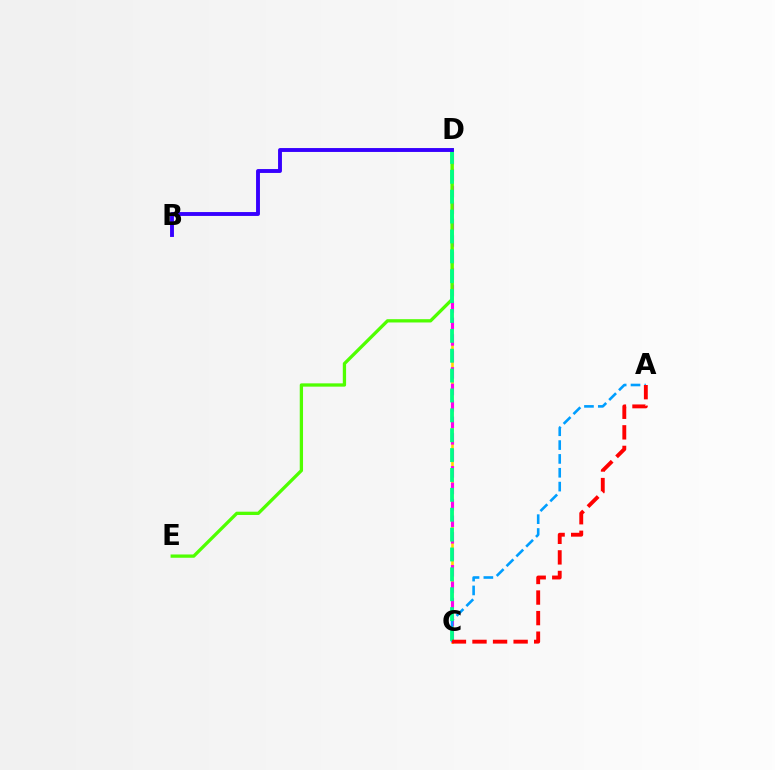{('C', 'D'): [{'color': '#ffd500', 'line_style': 'solid', 'thickness': 1.89}, {'color': '#ff00ed', 'line_style': 'dashed', 'thickness': 2.24}, {'color': '#00ff86', 'line_style': 'dashed', 'thickness': 2.7}], ('D', 'E'): [{'color': '#4fff00', 'line_style': 'solid', 'thickness': 2.37}], ('A', 'C'): [{'color': '#009eff', 'line_style': 'dashed', 'thickness': 1.88}, {'color': '#ff0000', 'line_style': 'dashed', 'thickness': 2.79}], ('B', 'D'): [{'color': '#3700ff', 'line_style': 'solid', 'thickness': 2.8}]}